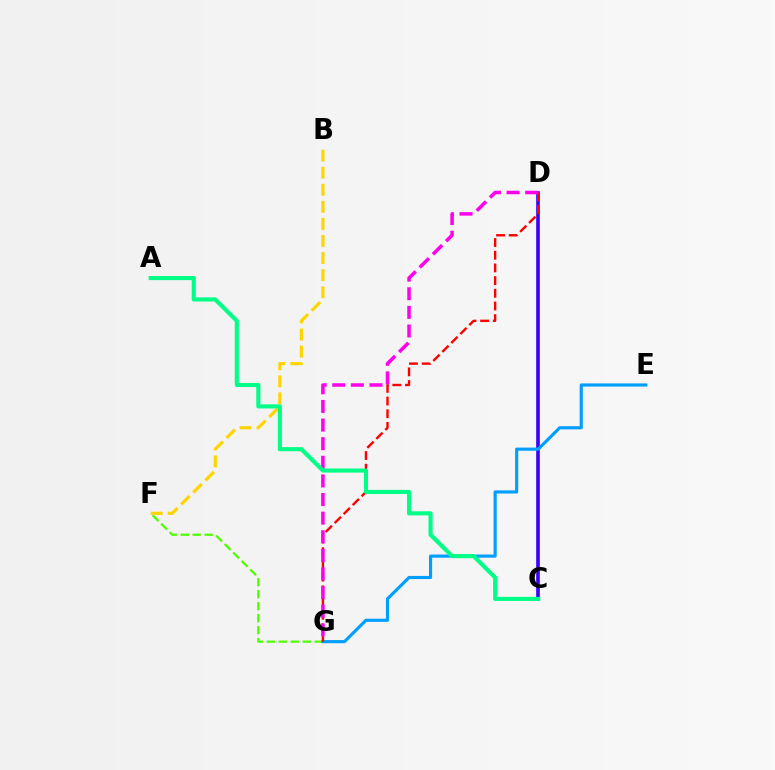{('F', 'G'): [{'color': '#4fff00', 'line_style': 'dashed', 'thickness': 1.63}], ('C', 'D'): [{'color': '#3700ff', 'line_style': 'solid', 'thickness': 2.61}], ('E', 'G'): [{'color': '#009eff', 'line_style': 'solid', 'thickness': 2.26}], ('B', 'F'): [{'color': '#ffd500', 'line_style': 'dashed', 'thickness': 2.32}], ('D', 'G'): [{'color': '#ff0000', 'line_style': 'dashed', 'thickness': 1.72}, {'color': '#ff00ed', 'line_style': 'dashed', 'thickness': 2.53}], ('A', 'C'): [{'color': '#00ff86', 'line_style': 'solid', 'thickness': 2.95}]}